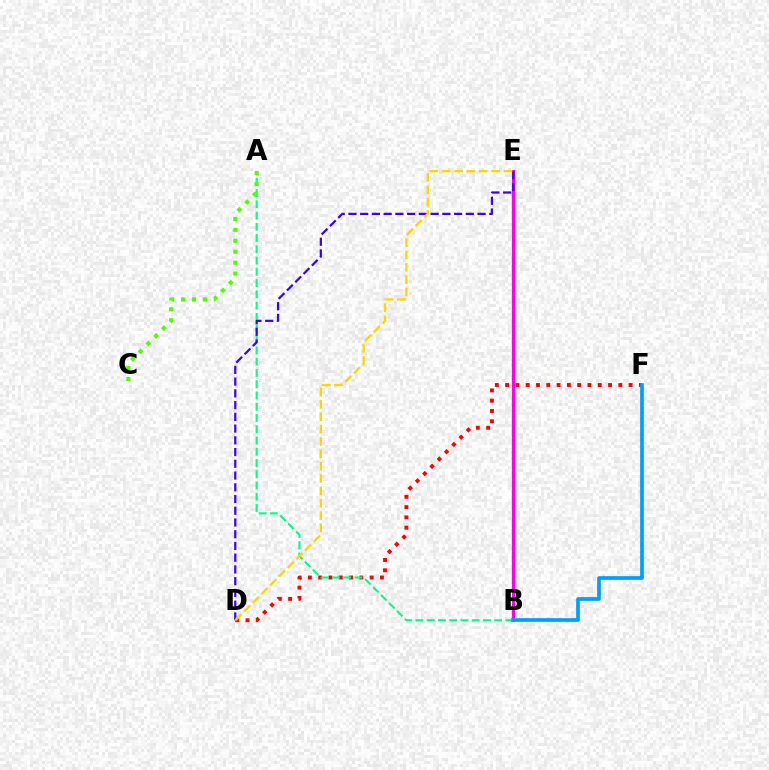{('D', 'F'): [{'color': '#ff0000', 'line_style': 'dotted', 'thickness': 2.8}], ('A', 'B'): [{'color': '#00ff86', 'line_style': 'dashed', 'thickness': 1.53}], ('B', 'E'): [{'color': '#ff00ed', 'line_style': 'solid', 'thickness': 2.3}], ('A', 'C'): [{'color': '#4fff00', 'line_style': 'dotted', 'thickness': 2.97}], ('B', 'F'): [{'color': '#009eff', 'line_style': 'solid', 'thickness': 2.66}], ('D', 'E'): [{'color': '#3700ff', 'line_style': 'dashed', 'thickness': 1.59}, {'color': '#ffd500', 'line_style': 'dashed', 'thickness': 1.68}]}